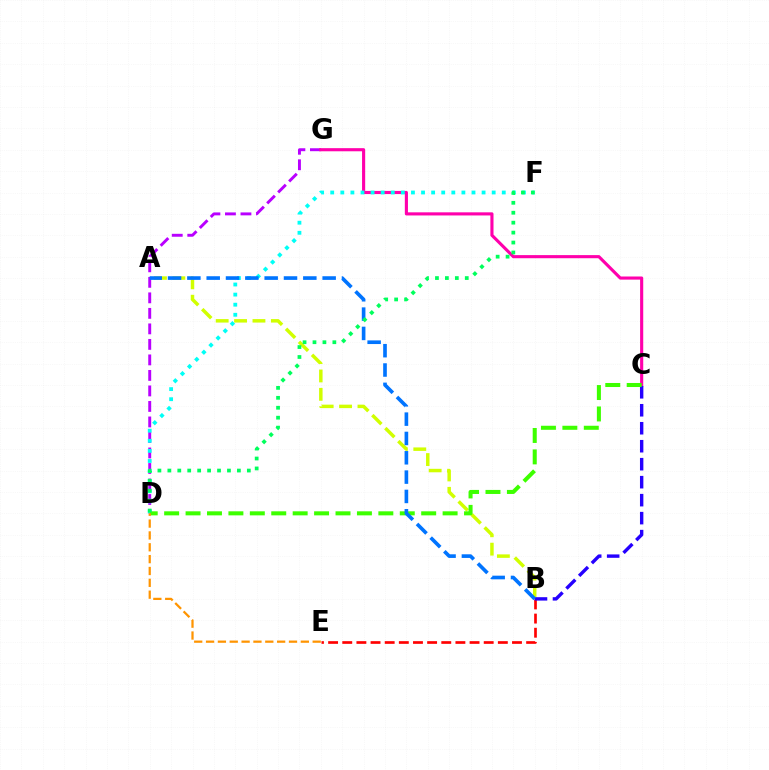{('B', 'E'): [{'color': '#ff0000', 'line_style': 'dashed', 'thickness': 1.92}], ('D', 'G'): [{'color': '#b900ff', 'line_style': 'dashed', 'thickness': 2.11}], ('C', 'G'): [{'color': '#ff00ac', 'line_style': 'solid', 'thickness': 2.25}], ('D', 'F'): [{'color': '#00fff6', 'line_style': 'dotted', 'thickness': 2.74}, {'color': '#00ff5c', 'line_style': 'dotted', 'thickness': 2.7}], ('A', 'B'): [{'color': '#d1ff00', 'line_style': 'dashed', 'thickness': 2.5}, {'color': '#0074ff', 'line_style': 'dashed', 'thickness': 2.63}], ('B', 'C'): [{'color': '#2500ff', 'line_style': 'dashed', 'thickness': 2.44}], ('C', 'D'): [{'color': '#3dff00', 'line_style': 'dashed', 'thickness': 2.91}], ('D', 'E'): [{'color': '#ff9400', 'line_style': 'dashed', 'thickness': 1.61}]}